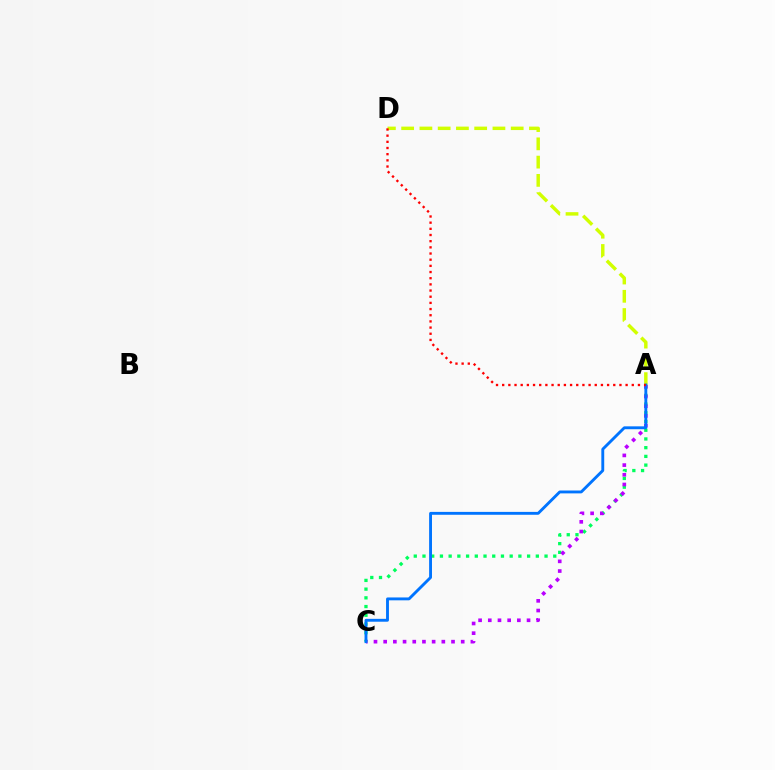{('A', 'C'): [{'color': '#00ff5c', 'line_style': 'dotted', 'thickness': 2.37}, {'color': '#b900ff', 'line_style': 'dotted', 'thickness': 2.63}, {'color': '#0074ff', 'line_style': 'solid', 'thickness': 2.07}], ('A', 'D'): [{'color': '#d1ff00', 'line_style': 'dashed', 'thickness': 2.48}, {'color': '#ff0000', 'line_style': 'dotted', 'thickness': 1.68}]}